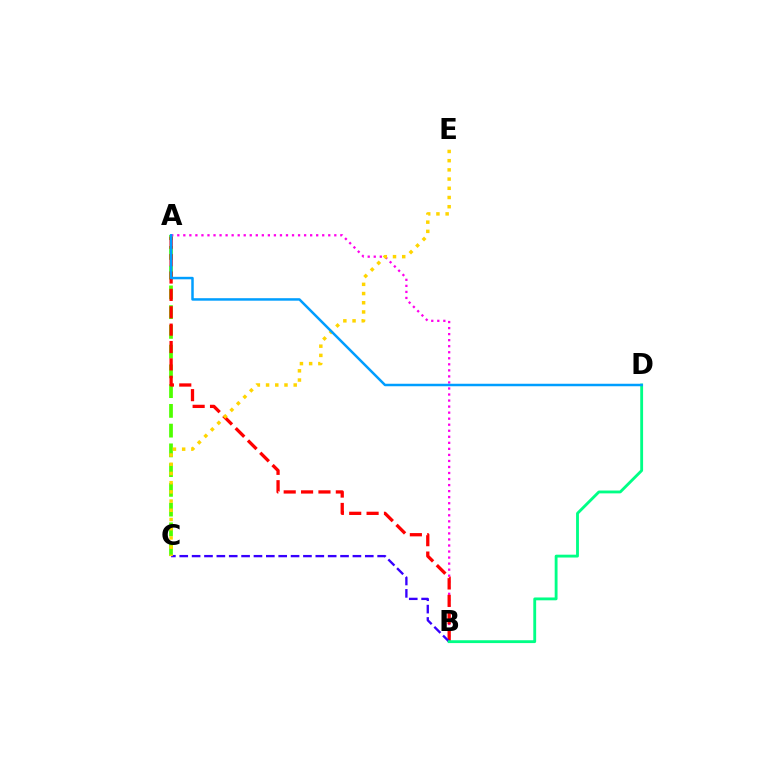{('A', 'C'): [{'color': '#4fff00', 'line_style': 'dashed', 'thickness': 2.68}], ('A', 'B'): [{'color': '#ff00ed', 'line_style': 'dotted', 'thickness': 1.64}, {'color': '#ff0000', 'line_style': 'dashed', 'thickness': 2.36}], ('B', 'C'): [{'color': '#3700ff', 'line_style': 'dashed', 'thickness': 1.68}], ('B', 'D'): [{'color': '#00ff86', 'line_style': 'solid', 'thickness': 2.05}], ('C', 'E'): [{'color': '#ffd500', 'line_style': 'dotted', 'thickness': 2.5}], ('A', 'D'): [{'color': '#009eff', 'line_style': 'solid', 'thickness': 1.79}]}